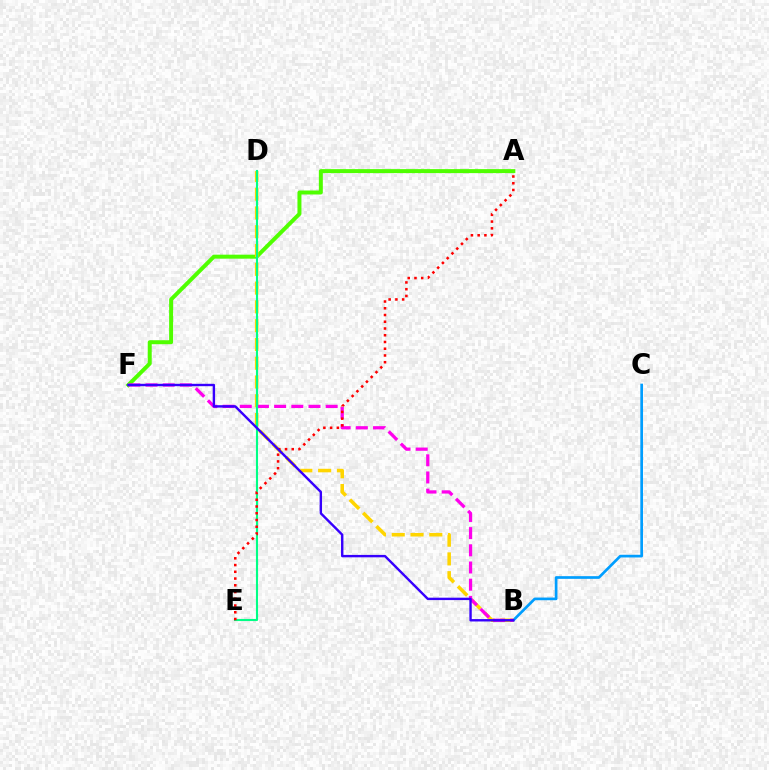{('B', 'C'): [{'color': '#009eff', 'line_style': 'solid', 'thickness': 1.93}], ('A', 'F'): [{'color': '#4fff00', 'line_style': 'solid', 'thickness': 2.87}], ('B', 'D'): [{'color': '#ffd500', 'line_style': 'dashed', 'thickness': 2.55}], ('B', 'F'): [{'color': '#ff00ed', 'line_style': 'dashed', 'thickness': 2.33}, {'color': '#3700ff', 'line_style': 'solid', 'thickness': 1.73}], ('D', 'E'): [{'color': '#00ff86', 'line_style': 'solid', 'thickness': 1.53}], ('A', 'E'): [{'color': '#ff0000', 'line_style': 'dotted', 'thickness': 1.83}]}